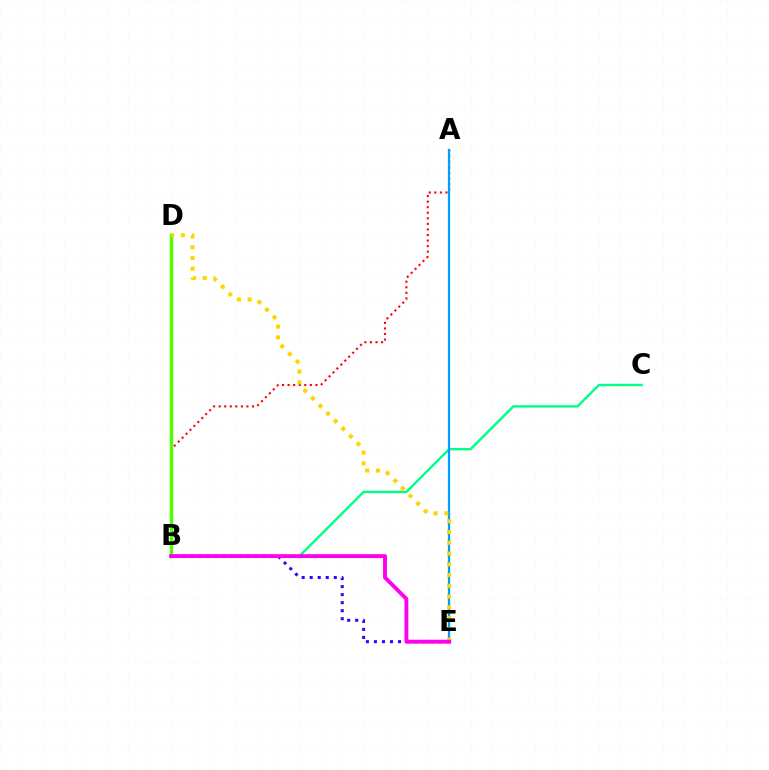{('A', 'B'): [{'color': '#ff0000', 'line_style': 'dotted', 'thickness': 1.51}], ('B', 'C'): [{'color': '#00ff86', 'line_style': 'solid', 'thickness': 1.73}], ('B', 'D'): [{'color': '#4fff00', 'line_style': 'solid', 'thickness': 2.48}], ('A', 'E'): [{'color': '#009eff', 'line_style': 'solid', 'thickness': 1.64}], ('D', 'E'): [{'color': '#ffd500', 'line_style': 'dotted', 'thickness': 2.92}], ('B', 'E'): [{'color': '#3700ff', 'line_style': 'dotted', 'thickness': 2.18}, {'color': '#ff00ed', 'line_style': 'solid', 'thickness': 2.8}]}